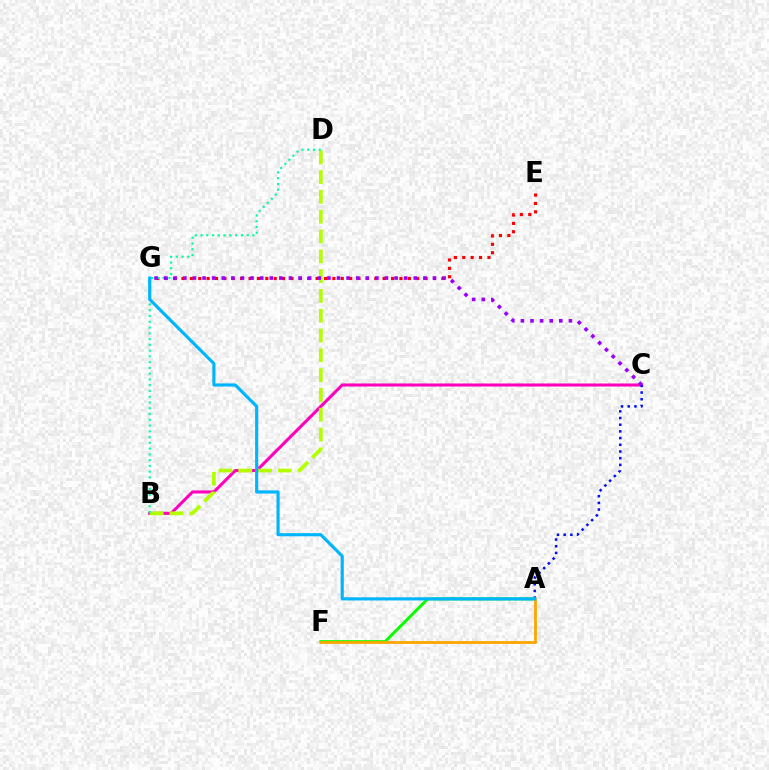{('B', 'C'): [{'color': '#ff00bd', 'line_style': 'solid', 'thickness': 2.2}], ('E', 'G'): [{'color': '#ff0000', 'line_style': 'dotted', 'thickness': 2.28}], ('B', 'D'): [{'color': '#b3ff00', 'line_style': 'dashed', 'thickness': 2.69}, {'color': '#00ff9d', 'line_style': 'dotted', 'thickness': 1.57}], ('C', 'G'): [{'color': '#9b00ff', 'line_style': 'dotted', 'thickness': 2.61}], ('A', 'C'): [{'color': '#0010ff', 'line_style': 'dotted', 'thickness': 1.82}], ('A', 'F'): [{'color': '#08ff00', 'line_style': 'solid', 'thickness': 2.14}, {'color': '#ffa500', 'line_style': 'solid', 'thickness': 2.0}], ('A', 'G'): [{'color': '#00b5ff', 'line_style': 'solid', 'thickness': 2.27}]}